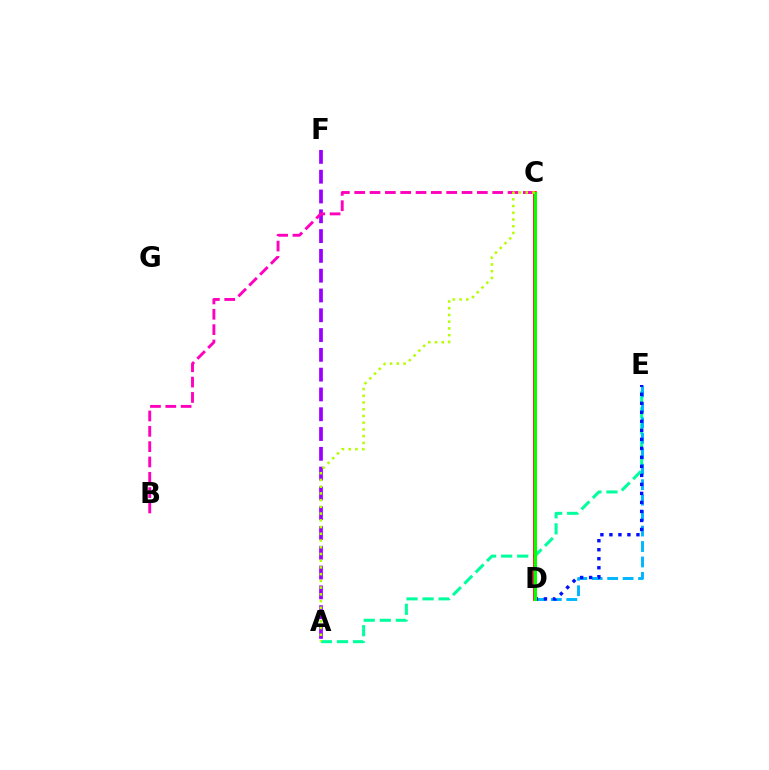{('A', 'E'): [{'color': '#00ff9d', 'line_style': 'dashed', 'thickness': 2.18}], ('A', 'F'): [{'color': '#9b00ff', 'line_style': 'dashed', 'thickness': 2.69}], ('D', 'E'): [{'color': '#00b5ff', 'line_style': 'dashed', 'thickness': 2.1}, {'color': '#0010ff', 'line_style': 'dotted', 'thickness': 2.45}], ('B', 'C'): [{'color': '#ff00bd', 'line_style': 'dashed', 'thickness': 2.08}], ('C', 'D'): [{'color': '#ff0000', 'line_style': 'solid', 'thickness': 2.62}, {'color': '#ffa500', 'line_style': 'solid', 'thickness': 2.19}, {'color': '#08ff00', 'line_style': 'solid', 'thickness': 2.17}], ('A', 'C'): [{'color': '#b3ff00', 'line_style': 'dotted', 'thickness': 1.83}]}